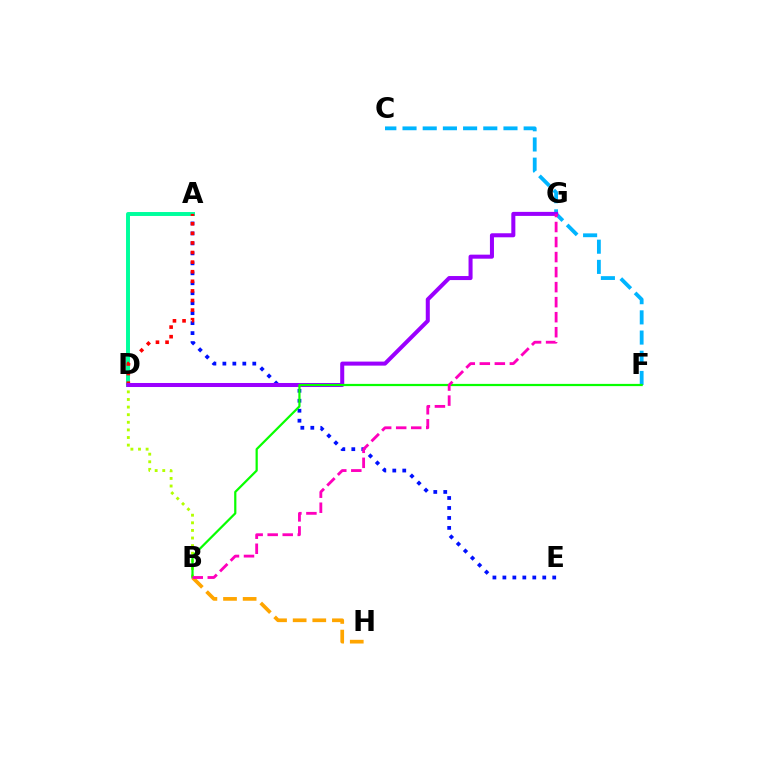{('B', 'D'): [{'color': '#b3ff00', 'line_style': 'dotted', 'thickness': 2.07}], ('A', 'E'): [{'color': '#0010ff', 'line_style': 'dotted', 'thickness': 2.71}], ('A', 'D'): [{'color': '#00ff9d', 'line_style': 'solid', 'thickness': 2.84}, {'color': '#ff0000', 'line_style': 'dotted', 'thickness': 2.61}], ('C', 'F'): [{'color': '#00b5ff', 'line_style': 'dashed', 'thickness': 2.74}], ('D', 'G'): [{'color': '#9b00ff', 'line_style': 'solid', 'thickness': 2.9}], ('B', 'F'): [{'color': '#08ff00', 'line_style': 'solid', 'thickness': 1.6}], ('B', 'H'): [{'color': '#ffa500', 'line_style': 'dashed', 'thickness': 2.67}], ('B', 'G'): [{'color': '#ff00bd', 'line_style': 'dashed', 'thickness': 2.04}]}